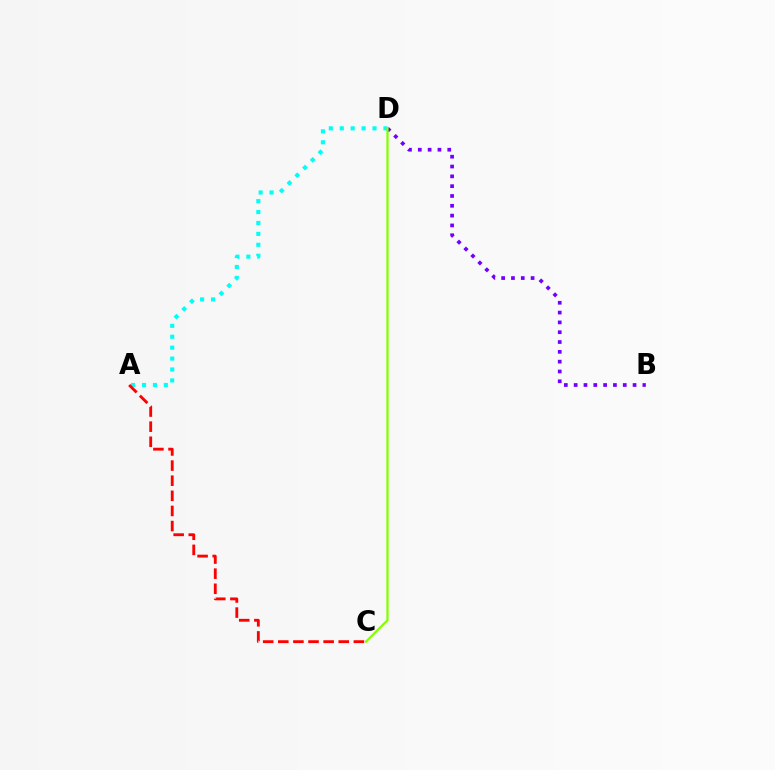{('B', 'D'): [{'color': '#7200ff', 'line_style': 'dotted', 'thickness': 2.67}], ('A', 'D'): [{'color': '#00fff6', 'line_style': 'dotted', 'thickness': 2.97}], ('C', 'D'): [{'color': '#84ff00', 'line_style': 'solid', 'thickness': 1.64}], ('A', 'C'): [{'color': '#ff0000', 'line_style': 'dashed', 'thickness': 2.05}]}